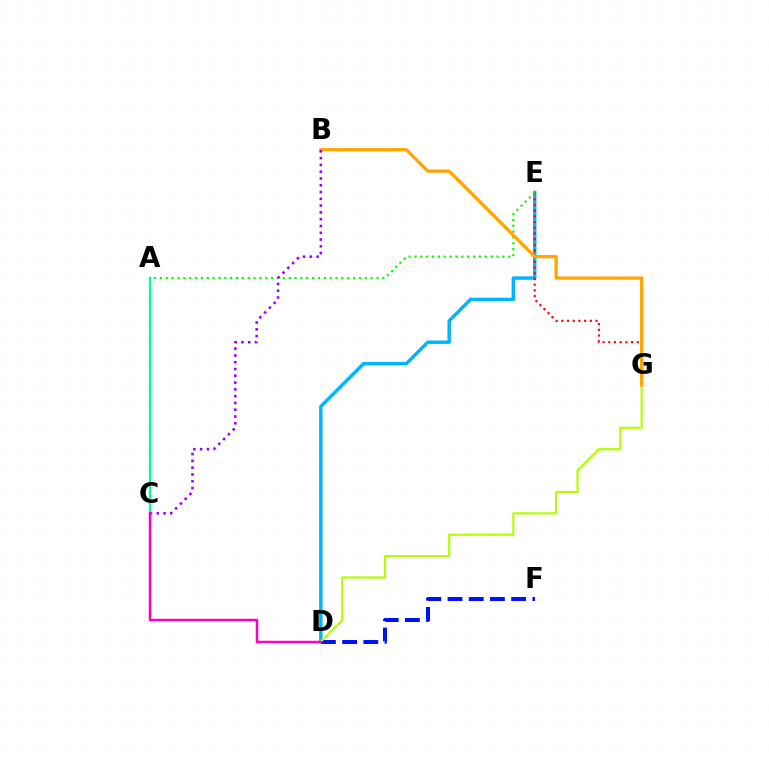{('D', 'E'): [{'color': '#00b5ff', 'line_style': 'solid', 'thickness': 2.48}], ('E', 'G'): [{'color': '#ff0000', 'line_style': 'dotted', 'thickness': 1.55}], ('D', 'F'): [{'color': '#0010ff', 'line_style': 'dashed', 'thickness': 2.88}], ('A', 'E'): [{'color': '#08ff00', 'line_style': 'dotted', 'thickness': 1.59}], ('D', 'G'): [{'color': '#b3ff00', 'line_style': 'solid', 'thickness': 1.56}], ('B', 'G'): [{'color': '#ffa500', 'line_style': 'solid', 'thickness': 2.34}], ('B', 'C'): [{'color': '#9b00ff', 'line_style': 'dotted', 'thickness': 1.84}], ('A', 'C'): [{'color': '#00ff9d', 'line_style': 'solid', 'thickness': 1.67}], ('C', 'D'): [{'color': '#ff00bd', 'line_style': 'solid', 'thickness': 1.79}]}